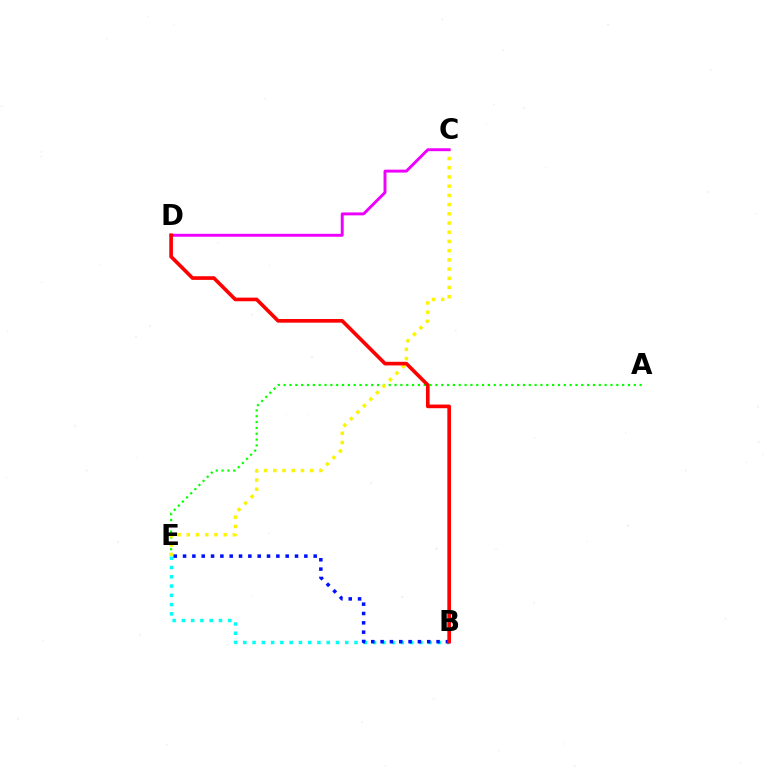{('A', 'E'): [{'color': '#08ff00', 'line_style': 'dotted', 'thickness': 1.59}], ('B', 'E'): [{'color': '#00fff6', 'line_style': 'dotted', 'thickness': 2.52}, {'color': '#0010ff', 'line_style': 'dotted', 'thickness': 2.53}], ('C', 'E'): [{'color': '#fcf500', 'line_style': 'dotted', 'thickness': 2.5}], ('C', 'D'): [{'color': '#ee00ff', 'line_style': 'solid', 'thickness': 2.11}], ('B', 'D'): [{'color': '#ff0000', 'line_style': 'solid', 'thickness': 2.62}]}